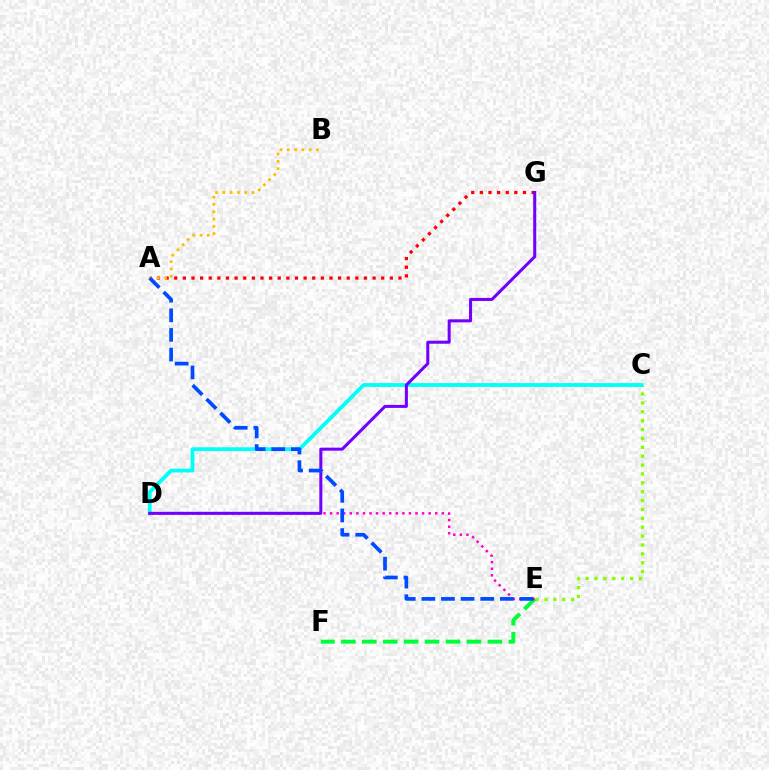{('C', 'E'): [{'color': '#84ff00', 'line_style': 'dotted', 'thickness': 2.41}], ('A', 'G'): [{'color': '#ff0000', 'line_style': 'dotted', 'thickness': 2.34}], ('C', 'D'): [{'color': '#00fff6', 'line_style': 'solid', 'thickness': 2.74}], ('E', 'F'): [{'color': '#00ff39', 'line_style': 'dashed', 'thickness': 2.84}], ('D', 'E'): [{'color': '#ff00cf', 'line_style': 'dotted', 'thickness': 1.79}], ('D', 'G'): [{'color': '#7200ff', 'line_style': 'solid', 'thickness': 2.18}], ('A', 'B'): [{'color': '#ffbd00', 'line_style': 'dotted', 'thickness': 1.98}], ('A', 'E'): [{'color': '#004bff', 'line_style': 'dashed', 'thickness': 2.67}]}